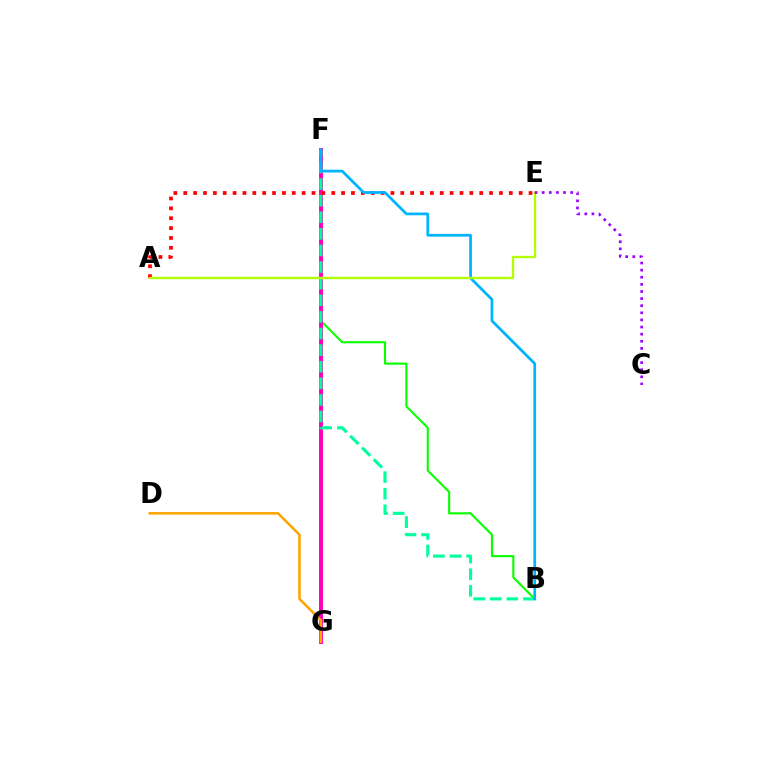{('F', 'G'): [{'color': '#0010ff', 'line_style': 'solid', 'thickness': 1.73}, {'color': '#ff00bd', 'line_style': 'solid', 'thickness': 2.82}], ('B', 'F'): [{'color': '#08ff00', 'line_style': 'solid', 'thickness': 1.52}, {'color': '#00ff9d', 'line_style': 'dashed', 'thickness': 2.26}, {'color': '#00b5ff', 'line_style': 'solid', 'thickness': 1.98}], ('D', 'G'): [{'color': '#ffa500', 'line_style': 'solid', 'thickness': 1.84}], ('A', 'E'): [{'color': '#ff0000', 'line_style': 'dotted', 'thickness': 2.68}, {'color': '#b3ff00', 'line_style': 'solid', 'thickness': 1.68}], ('C', 'E'): [{'color': '#9b00ff', 'line_style': 'dotted', 'thickness': 1.93}]}